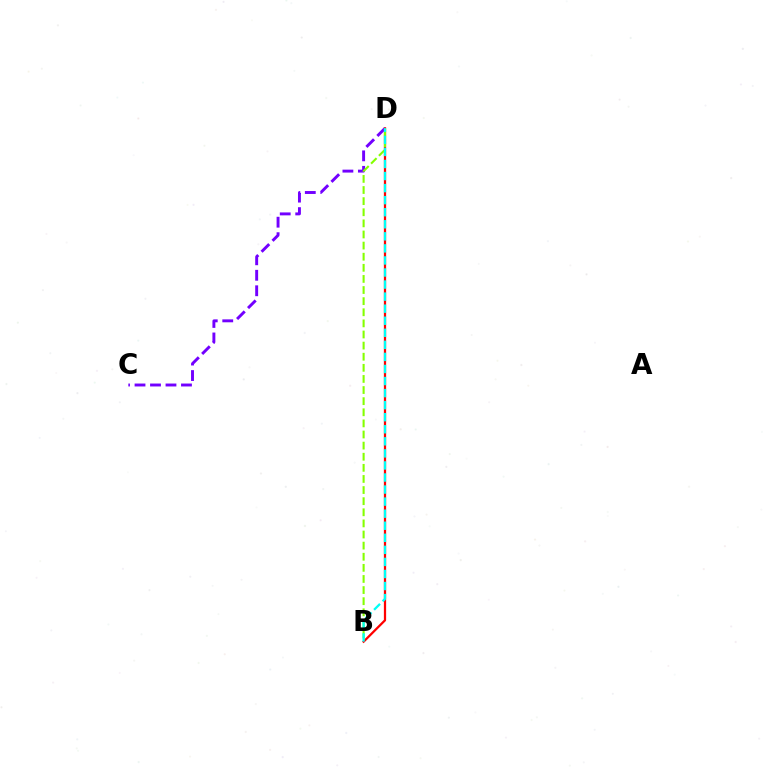{('B', 'D'): [{'color': '#ff0000', 'line_style': 'solid', 'thickness': 1.62}, {'color': '#84ff00', 'line_style': 'dashed', 'thickness': 1.51}, {'color': '#00fff6', 'line_style': 'dashed', 'thickness': 1.64}], ('C', 'D'): [{'color': '#7200ff', 'line_style': 'dashed', 'thickness': 2.1}]}